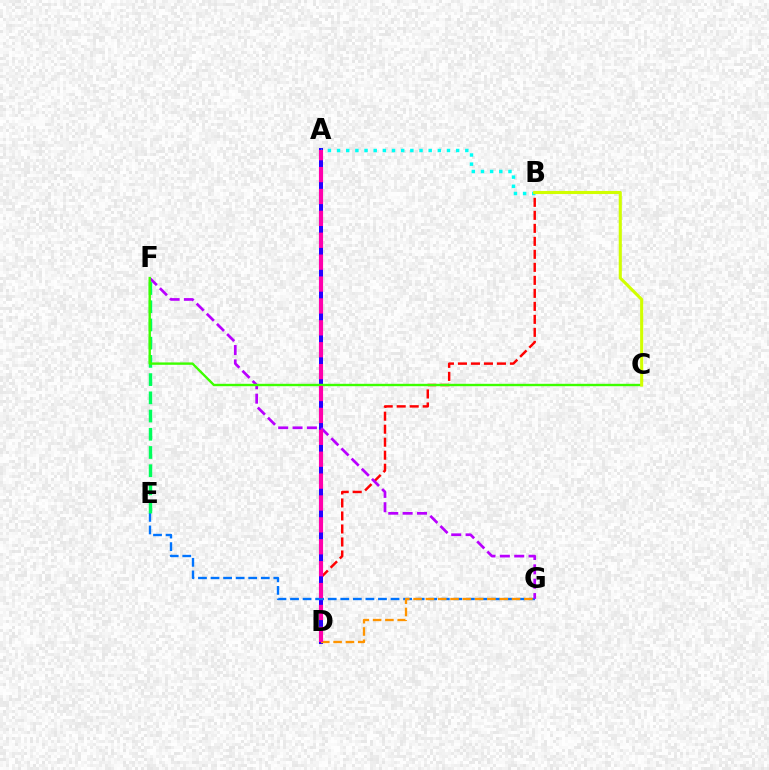{('B', 'D'): [{'color': '#ff0000', 'line_style': 'dashed', 'thickness': 1.77}], ('A', 'D'): [{'color': '#2500ff', 'line_style': 'solid', 'thickness': 2.88}, {'color': '#ff00ac', 'line_style': 'dashed', 'thickness': 2.97}], ('A', 'B'): [{'color': '#00fff6', 'line_style': 'dotted', 'thickness': 2.49}], ('E', 'G'): [{'color': '#0074ff', 'line_style': 'dashed', 'thickness': 1.71}], ('F', 'G'): [{'color': '#b900ff', 'line_style': 'dashed', 'thickness': 1.95}], ('E', 'F'): [{'color': '#00ff5c', 'line_style': 'dashed', 'thickness': 2.47}], ('C', 'F'): [{'color': '#3dff00', 'line_style': 'solid', 'thickness': 1.72}], ('B', 'C'): [{'color': '#d1ff00', 'line_style': 'solid', 'thickness': 2.23}], ('D', 'G'): [{'color': '#ff9400', 'line_style': 'dashed', 'thickness': 1.67}]}